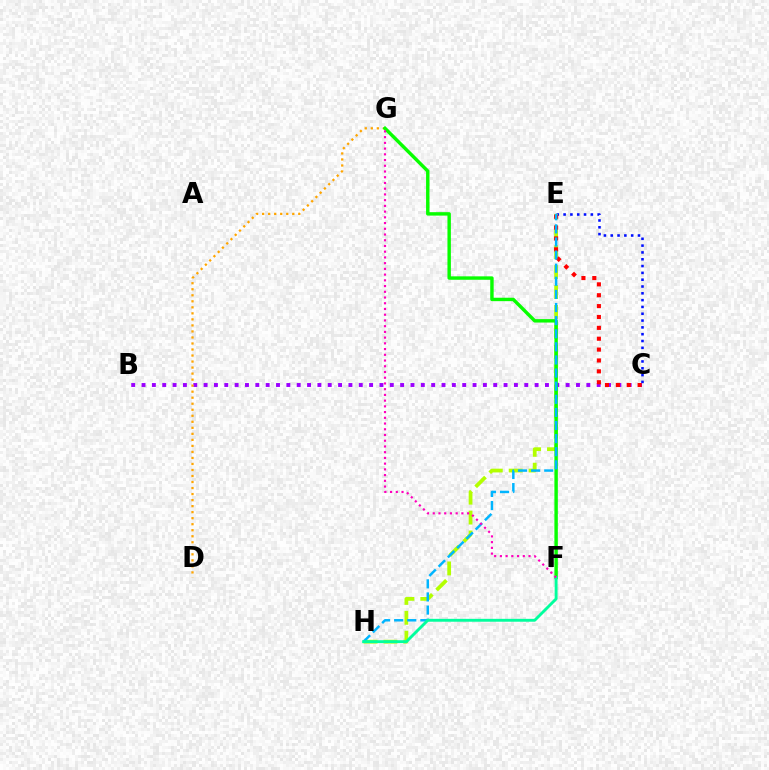{('C', 'E'): [{'color': '#0010ff', 'line_style': 'dotted', 'thickness': 1.85}, {'color': '#ff0000', 'line_style': 'dotted', 'thickness': 2.95}], ('E', 'H'): [{'color': '#b3ff00', 'line_style': 'dashed', 'thickness': 2.7}, {'color': '#00b5ff', 'line_style': 'dashed', 'thickness': 1.78}], ('B', 'C'): [{'color': '#9b00ff', 'line_style': 'dotted', 'thickness': 2.81}], ('D', 'G'): [{'color': '#ffa500', 'line_style': 'dotted', 'thickness': 1.64}], ('F', 'G'): [{'color': '#08ff00', 'line_style': 'solid', 'thickness': 2.46}, {'color': '#ff00bd', 'line_style': 'dotted', 'thickness': 1.56}], ('F', 'H'): [{'color': '#00ff9d', 'line_style': 'solid', 'thickness': 2.07}]}